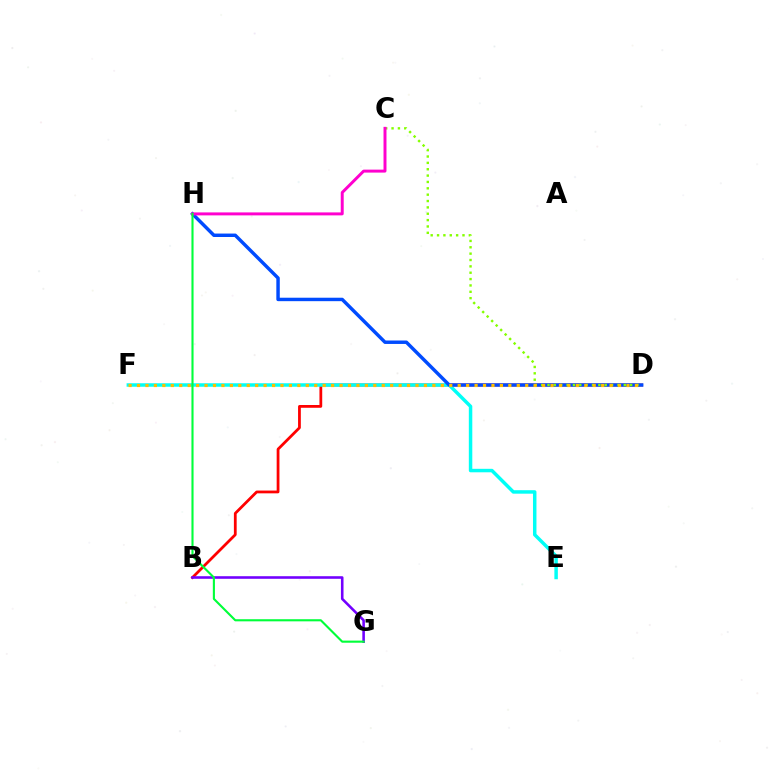{('B', 'D'): [{'color': '#ff0000', 'line_style': 'solid', 'thickness': 2.0}], ('E', 'F'): [{'color': '#00fff6', 'line_style': 'solid', 'thickness': 2.5}], ('D', 'H'): [{'color': '#004bff', 'line_style': 'solid', 'thickness': 2.48}], ('C', 'D'): [{'color': '#84ff00', 'line_style': 'dotted', 'thickness': 1.73}], ('B', 'G'): [{'color': '#7200ff', 'line_style': 'solid', 'thickness': 1.86}], ('C', 'H'): [{'color': '#ff00cf', 'line_style': 'solid', 'thickness': 2.13}], ('D', 'F'): [{'color': '#ffbd00', 'line_style': 'dotted', 'thickness': 2.29}], ('G', 'H'): [{'color': '#00ff39', 'line_style': 'solid', 'thickness': 1.53}]}